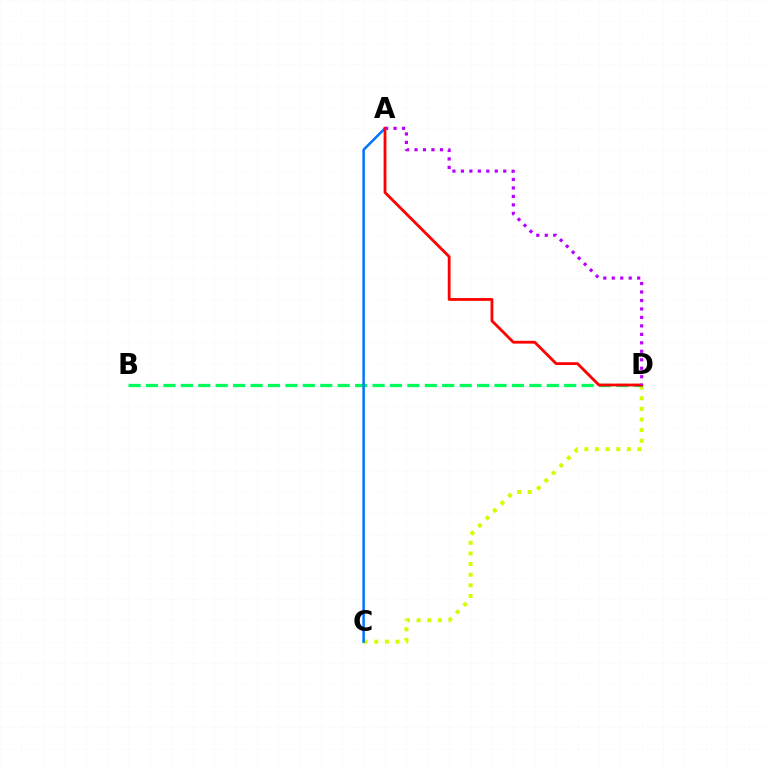{('C', 'D'): [{'color': '#d1ff00', 'line_style': 'dotted', 'thickness': 2.89}], ('B', 'D'): [{'color': '#00ff5c', 'line_style': 'dashed', 'thickness': 2.37}], ('A', 'C'): [{'color': '#0074ff', 'line_style': 'solid', 'thickness': 1.8}], ('A', 'D'): [{'color': '#ff0000', 'line_style': 'solid', 'thickness': 2.02}, {'color': '#b900ff', 'line_style': 'dotted', 'thickness': 2.3}]}